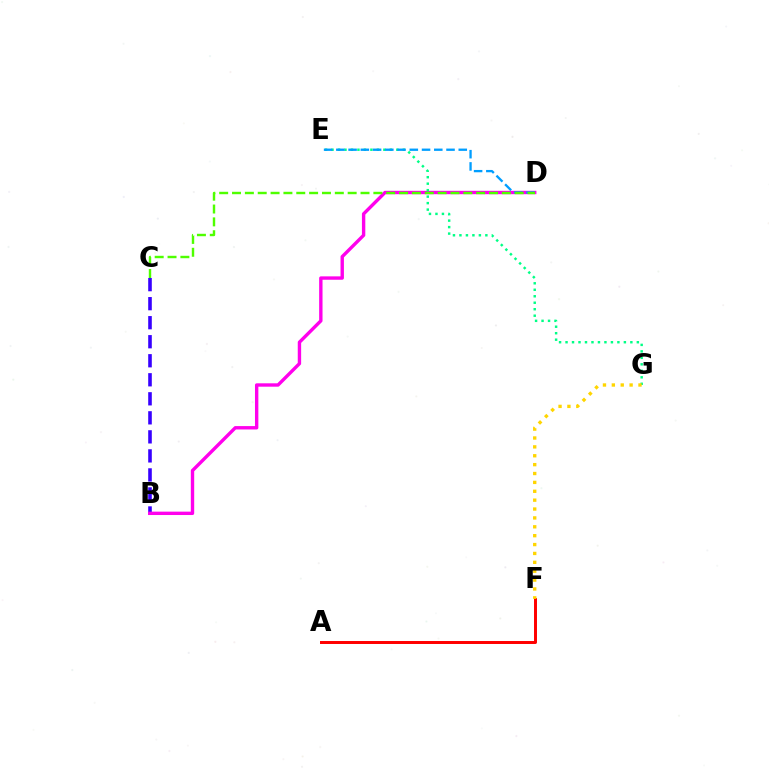{('B', 'C'): [{'color': '#3700ff', 'line_style': 'dashed', 'thickness': 2.58}], ('B', 'D'): [{'color': '#ff00ed', 'line_style': 'solid', 'thickness': 2.44}], ('E', 'G'): [{'color': '#00ff86', 'line_style': 'dotted', 'thickness': 1.76}], ('D', 'E'): [{'color': '#009eff', 'line_style': 'dashed', 'thickness': 1.66}], ('A', 'F'): [{'color': '#ff0000', 'line_style': 'solid', 'thickness': 2.14}], ('F', 'G'): [{'color': '#ffd500', 'line_style': 'dotted', 'thickness': 2.41}], ('C', 'D'): [{'color': '#4fff00', 'line_style': 'dashed', 'thickness': 1.75}]}